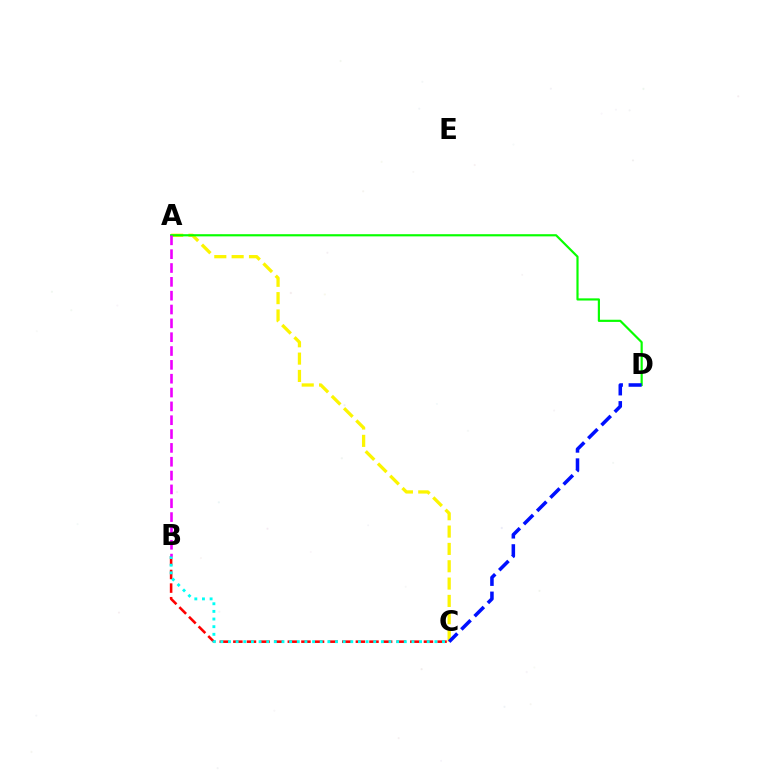{('B', 'C'): [{'color': '#ff0000', 'line_style': 'dashed', 'thickness': 1.85}, {'color': '#00fff6', 'line_style': 'dotted', 'thickness': 2.08}], ('A', 'C'): [{'color': '#fcf500', 'line_style': 'dashed', 'thickness': 2.36}], ('A', 'D'): [{'color': '#08ff00', 'line_style': 'solid', 'thickness': 1.57}], ('C', 'D'): [{'color': '#0010ff', 'line_style': 'dashed', 'thickness': 2.55}], ('A', 'B'): [{'color': '#ee00ff', 'line_style': 'dashed', 'thickness': 1.88}]}